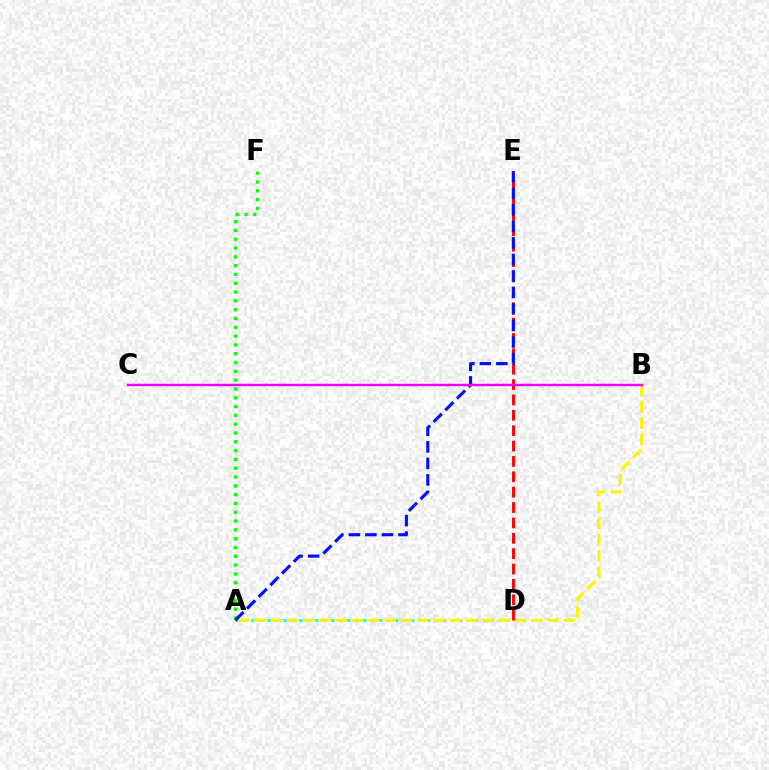{('A', 'F'): [{'color': '#08ff00', 'line_style': 'dotted', 'thickness': 2.39}], ('A', 'D'): [{'color': '#00fff6', 'line_style': 'dotted', 'thickness': 2.17}], ('A', 'B'): [{'color': '#fcf500', 'line_style': 'dashed', 'thickness': 2.21}], ('D', 'E'): [{'color': '#ff0000', 'line_style': 'dashed', 'thickness': 2.09}], ('A', 'E'): [{'color': '#0010ff', 'line_style': 'dashed', 'thickness': 2.25}], ('B', 'C'): [{'color': '#ee00ff', 'line_style': 'solid', 'thickness': 1.76}]}